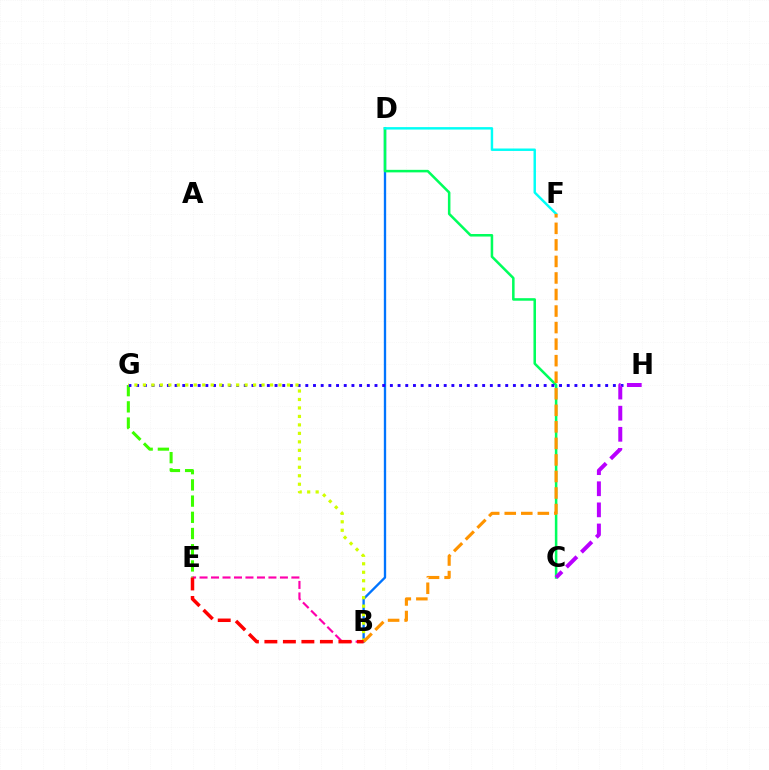{('E', 'G'): [{'color': '#3dff00', 'line_style': 'dashed', 'thickness': 2.2}], ('B', 'D'): [{'color': '#0074ff', 'line_style': 'solid', 'thickness': 1.68}], ('C', 'D'): [{'color': '#00ff5c', 'line_style': 'solid', 'thickness': 1.82}], ('G', 'H'): [{'color': '#2500ff', 'line_style': 'dotted', 'thickness': 2.09}], ('B', 'E'): [{'color': '#ff00ac', 'line_style': 'dashed', 'thickness': 1.56}, {'color': '#ff0000', 'line_style': 'dashed', 'thickness': 2.51}], ('B', 'G'): [{'color': '#d1ff00', 'line_style': 'dotted', 'thickness': 2.3}], ('D', 'F'): [{'color': '#00fff6', 'line_style': 'solid', 'thickness': 1.76}], ('B', 'F'): [{'color': '#ff9400', 'line_style': 'dashed', 'thickness': 2.25}], ('C', 'H'): [{'color': '#b900ff', 'line_style': 'dashed', 'thickness': 2.87}]}